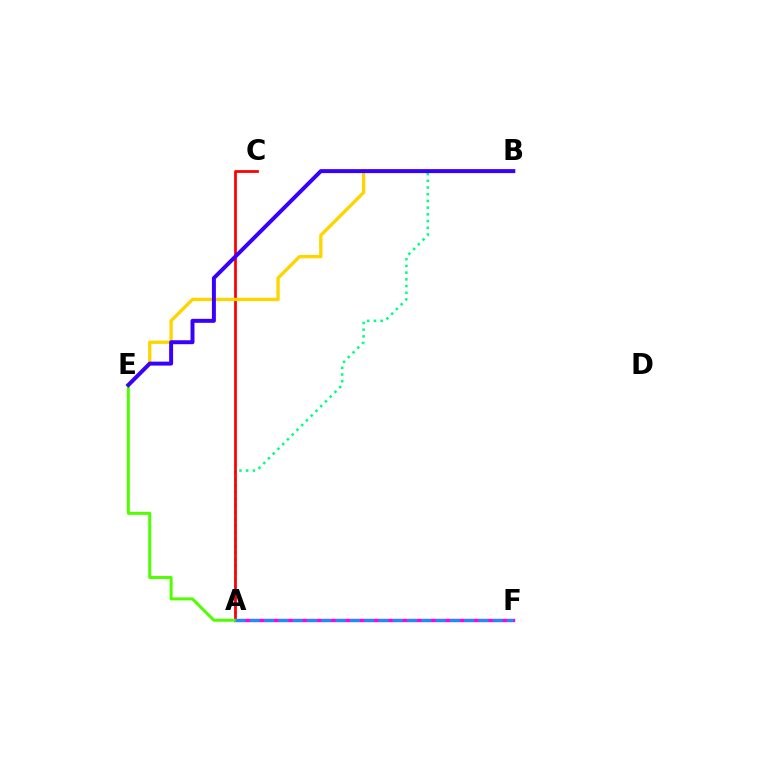{('A', 'B'): [{'color': '#00ff86', 'line_style': 'dotted', 'thickness': 1.82}], ('A', 'C'): [{'color': '#ff0000', 'line_style': 'solid', 'thickness': 1.98}], ('B', 'E'): [{'color': '#ffd500', 'line_style': 'solid', 'thickness': 2.4}, {'color': '#3700ff', 'line_style': 'solid', 'thickness': 2.85}], ('A', 'F'): [{'color': '#ff00ed', 'line_style': 'solid', 'thickness': 2.43}, {'color': '#009eff', 'line_style': 'dashed', 'thickness': 1.94}], ('A', 'E'): [{'color': '#4fff00', 'line_style': 'solid', 'thickness': 2.15}]}